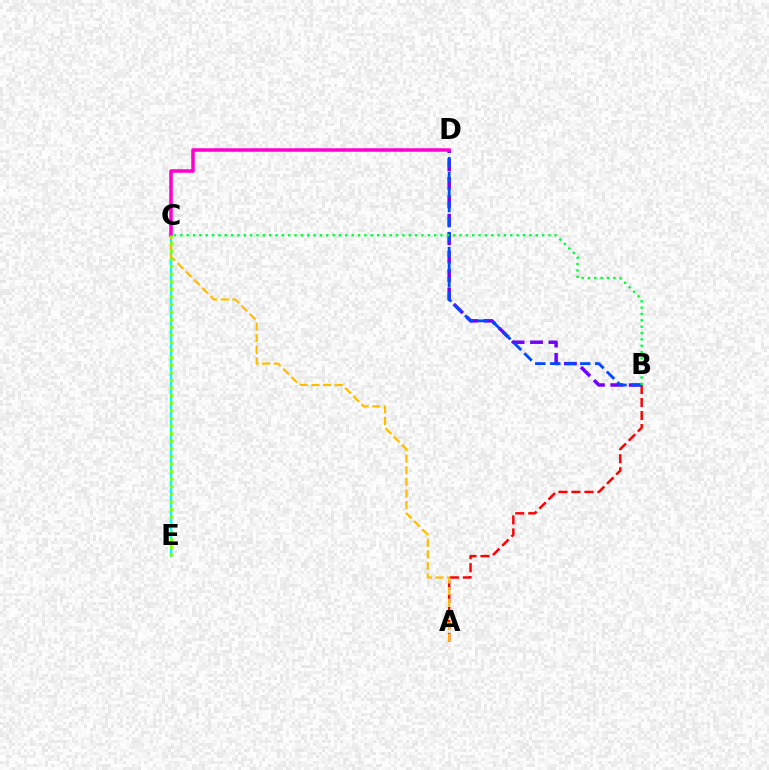{('C', 'E'): [{'color': '#00fff6', 'line_style': 'solid', 'thickness': 1.77}, {'color': '#84ff00', 'line_style': 'dotted', 'thickness': 2.06}], ('A', 'B'): [{'color': '#ff0000', 'line_style': 'dashed', 'thickness': 1.77}], ('B', 'D'): [{'color': '#7200ff', 'line_style': 'dashed', 'thickness': 2.5}, {'color': '#004bff', 'line_style': 'dashed', 'thickness': 2.04}], ('A', 'C'): [{'color': '#ffbd00', 'line_style': 'dashed', 'thickness': 1.58}], ('B', 'C'): [{'color': '#00ff39', 'line_style': 'dotted', 'thickness': 1.72}], ('C', 'D'): [{'color': '#ff00cf', 'line_style': 'solid', 'thickness': 2.53}]}